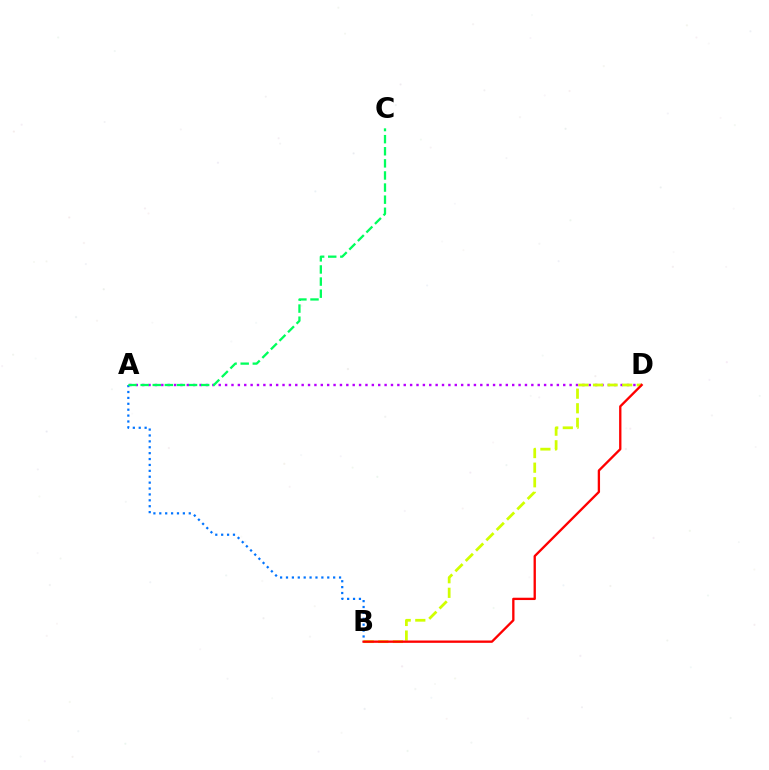{('A', 'D'): [{'color': '#b900ff', 'line_style': 'dotted', 'thickness': 1.73}], ('B', 'D'): [{'color': '#d1ff00', 'line_style': 'dashed', 'thickness': 1.98}, {'color': '#ff0000', 'line_style': 'solid', 'thickness': 1.68}], ('A', 'B'): [{'color': '#0074ff', 'line_style': 'dotted', 'thickness': 1.6}], ('A', 'C'): [{'color': '#00ff5c', 'line_style': 'dashed', 'thickness': 1.64}]}